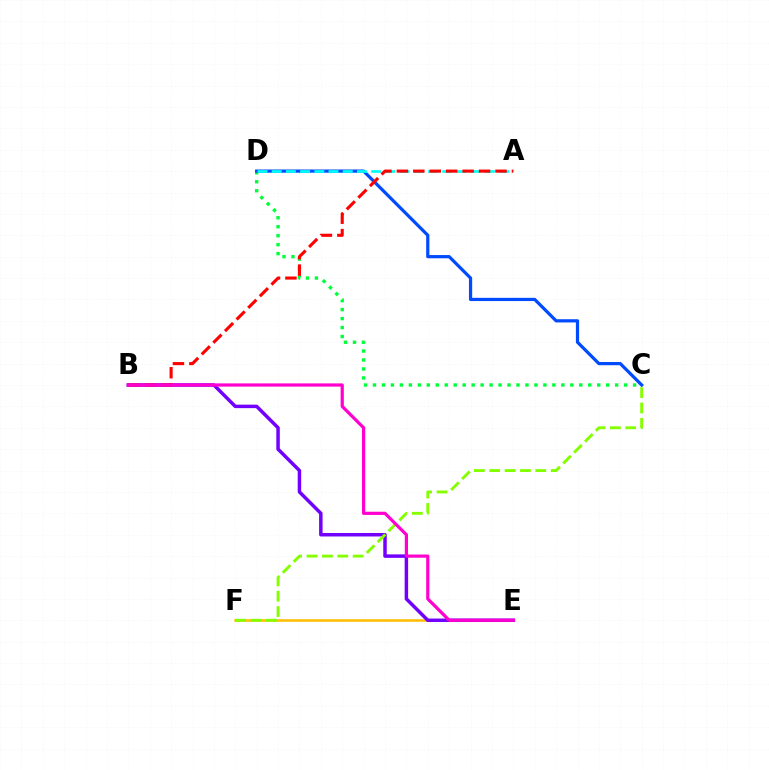{('C', 'D'): [{'color': '#00ff39', 'line_style': 'dotted', 'thickness': 2.44}, {'color': '#004bff', 'line_style': 'solid', 'thickness': 2.32}], ('E', 'F'): [{'color': '#ffbd00', 'line_style': 'solid', 'thickness': 1.81}], ('B', 'E'): [{'color': '#7200ff', 'line_style': 'solid', 'thickness': 2.51}, {'color': '#ff00cf', 'line_style': 'solid', 'thickness': 2.31}], ('A', 'D'): [{'color': '#00fff6', 'line_style': 'dashed', 'thickness': 1.93}], ('A', 'B'): [{'color': '#ff0000', 'line_style': 'dashed', 'thickness': 2.23}], ('C', 'F'): [{'color': '#84ff00', 'line_style': 'dashed', 'thickness': 2.09}]}